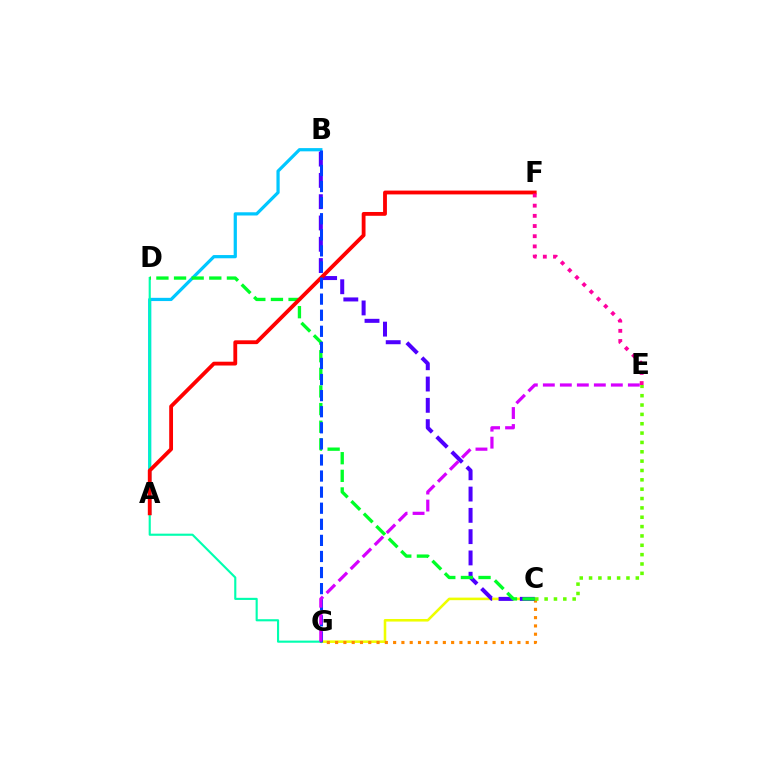{('C', 'G'): [{'color': '#eeff00', 'line_style': 'solid', 'thickness': 1.85}, {'color': '#ff8800', 'line_style': 'dotted', 'thickness': 2.25}], ('A', 'B'): [{'color': '#00c7ff', 'line_style': 'solid', 'thickness': 2.32}], ('D', 'G'): [{'color': '#00ffaf', 'line_style': 'solid', 'thickness': 1.53}], ('B', 'C'): [{'color': '#4f00ff', 'line_style': 'dashed', 'thickness': 2.89}], ('C', 'D'): [{'color': '#00ff27', 'line_style': 'dashed', 'thickness': 2.39}], ('A', 'F'): [{'color': '#ff0000', 'line_style': 'solid', 'thickness': 2.75}], ('C', 'E'): [{'color': '#66ff00', 'line_style': 'dotted', 'thickness': 2.54}], ('E', 'F'): [{'color': '#ff00a0', 'line_style': 'dotted', 'thickness': 2.77}], ('B', 'G'): [{'color': '#003fff', 'line_style': 'dashed', 'thickness': 2.18}], ('E', 'G'): [{'color': '#d600ff', 'line_style': 'dashed', 'thickness': 2.31}]}